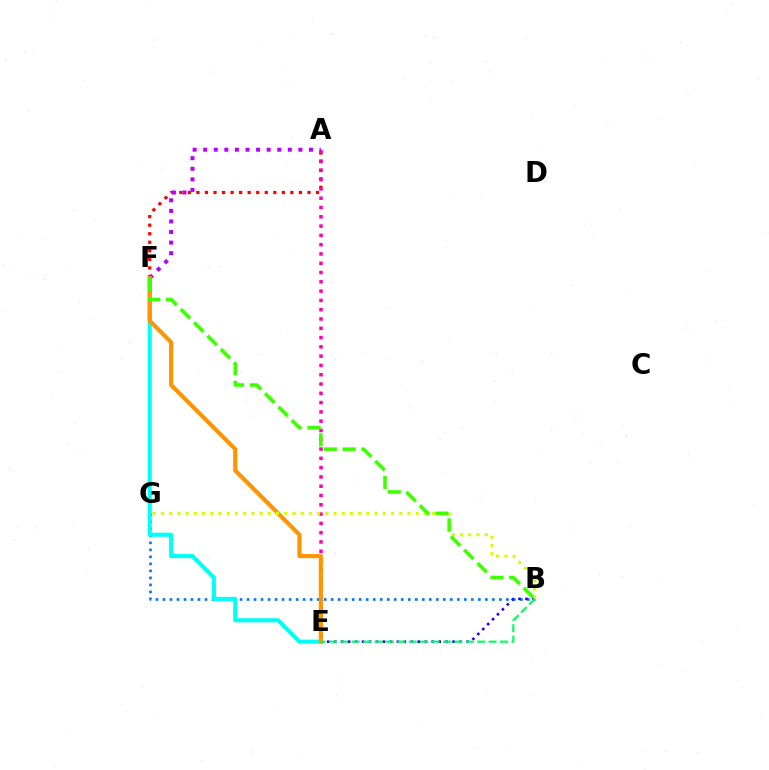{('A', 'F'): [{'color': '#ff0000', 'line_style': 'dotted', 'thickness': 2.32}, {'color': '#b900ff', 'line_style': 'dotted', 'thickness': 2.87}], ('B', 'G'): [{'color': '#0074ff', 'line_style': 'dotted', 'thickness': 1.9}, {'color': '#d1ff00', 'line_style': 'dotted', 'thickness': 2.23}], ('A', 'E'): [{'color': '#ff00ac', 'line_style': 'dotted', 'thickness': 2.52}], ('B', 'E'): [{'color': '#2500ff', 'line_style': 'dotted', 'thickness': 1.89}, {'color': '#00ff5c', 'line_style': 'dashed', 'thickness': 1.55}], ('E', 'F'): [{'color': '#00fff6', 'line_style': 'solid', 'thickness': 2.96}, {'color': '#ff9400', 'line_style': 'solid', 'thickness': 2.99}], ('B', 'F'): [{'color': '#3dff00', 'line_style': 'dashed', 'thickness': 2.56}]}